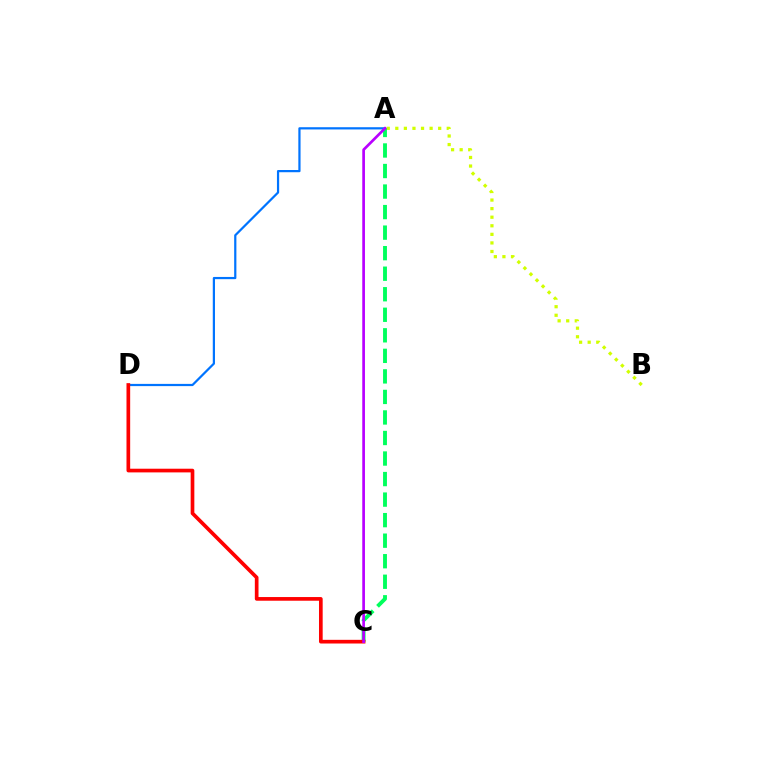{('A', 'B'): [{'color': '#d1ff00', 'line_style': 'dotted', 'thickness': 2.33}], ('A', 'D'): [{'color': '#0074ff', 'line_style': 'solid', 'thickness': 1.6}], ('A', 'C'): [{'color': '#00ff5c', 'line_style': 'dashed', 'thickness': 2.79}, {'color': '#b900ff', 'line_style': 'solid', 'thickness': 1.94}], ('C', 'D'): [{'color': '#ff0000', 'line_style': 'solid', 'thickness': 2.65}]}